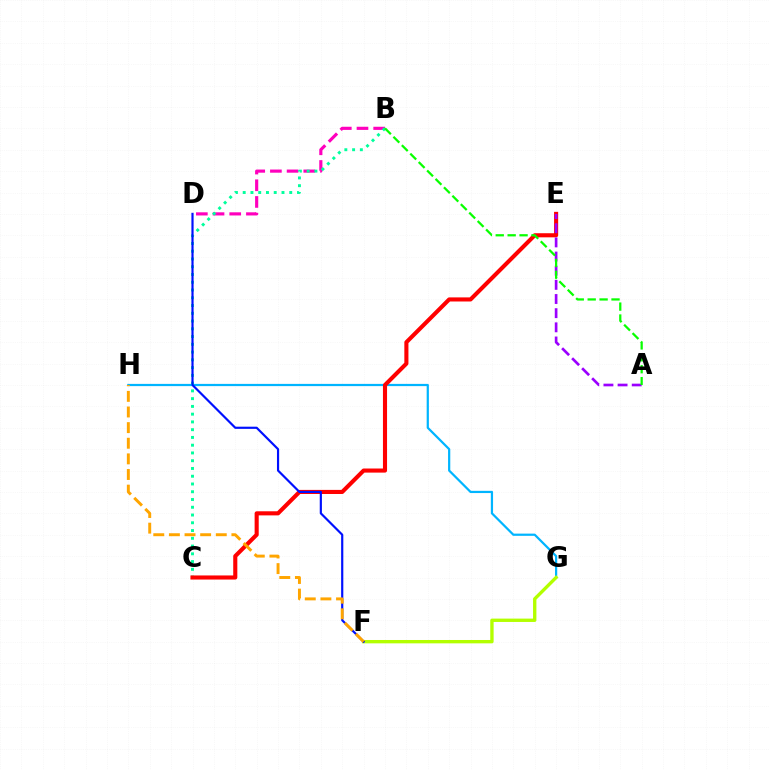{('G', 'H'): [{'color': '#00b5ff', 'line_style': 'solid', 'thickness': 1.6}], ('B', 'D'): [{'color': '#ff00bd', 'line_style': 'dashed', 'thickness': 2.27}], ('B', 'C'): [{'color': '#00ff9d', 'line_style': 'dotted', 'thickness': 2.11}], ('C', 'E'): [{'color': '#ff0000', 'line_style': 'solid', 'thickness': 2.95}], ('F', 'G'): [{'color': '#b3ff00', 'line_style': 'solid', 'thickness': 2.42}], ('D', 'F'): [{'color': '#0010ff', 'line_style': 'solid', 'thickness': 1.57}], ('F', 'H'): [{'color': '#ffa500', 'line_style': 'dashed', 'thickness': 2.12}], ('A', 'E'): [{'color': '#9b00ff', 'line_style': 'dashed', 'thickness': 1.92}], ('A', 'B'): [{'color': '#08ff00', 'line_style': 'dashed', 'thickness': 1.62}]}